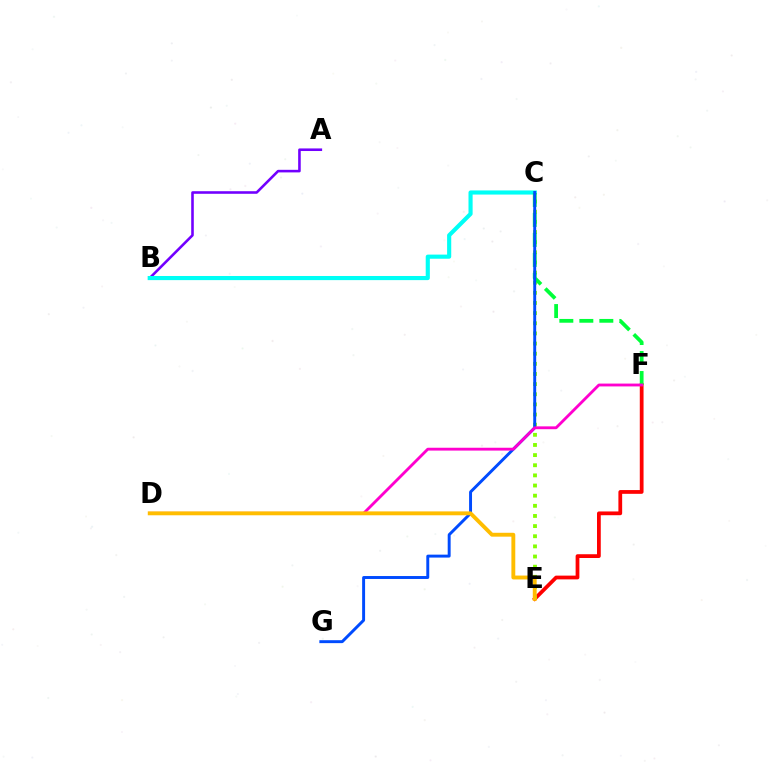{('A', 'B'): [{'color': '#7200ff', 'line_style': 'solid', 'thickness': 1.86}], ('B', 'C'): [{'color': '#00fff6', 'line_style': 'solid', 'thickness': 2.97}], ('E', 'F'): [{'color': '#ff0000', 'line_style': 'solid', 'thickness': 2.71}], ('C', 'E'): [{'color': '#84ff00', 'line_style': 'dotted', 'thickness': 2.76}], ('C', 'F'): [{'color': '#00ff39', 'line_style': 'dashed', 'thickness': 2.72}], ('C', 'G'): [{'color': '#004bff', 'line_style': 'solid', 'thickness': 2.12}], ('D', 'F'): [{'color': '#ff00cf', 'line_style': 'solid', 'thickness': 2.04}], ('D', 'E'): [{'color': '#ffbd00', 'line_style': 'solid', 'thickness': 2.79}]}